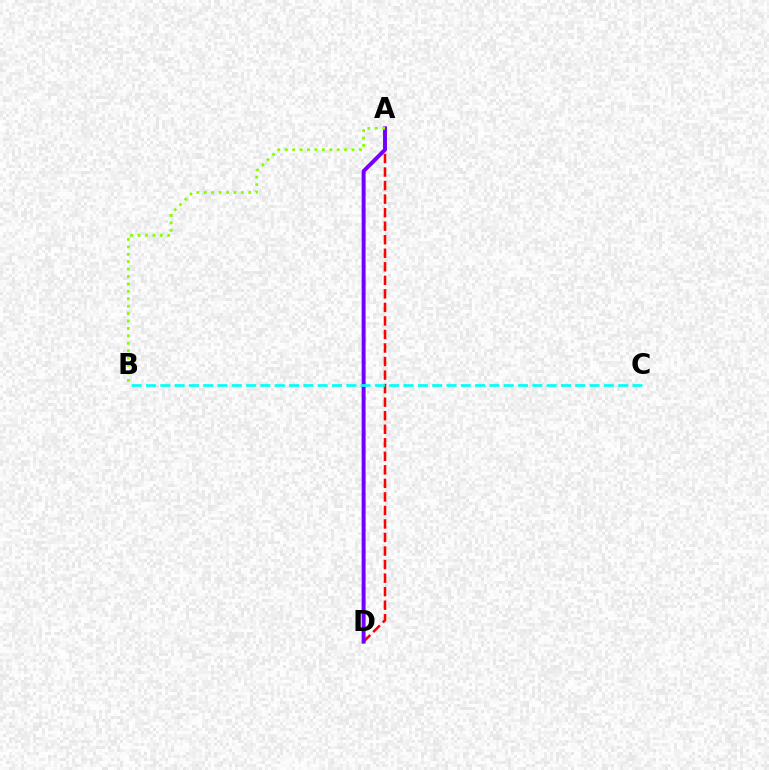{('A', 'D'): [{'color': '#ff0000', 'line_style': 'dashed', 'thickness': 1.84}, {'color': '#7200ff', 'line_style': 'solid', 'thickness': 2.83}], ('B', 'C'): [{'color': '#00fff6', 'line_style': 'dashed', 'thickness': 1.94}], ('A', 'B'): [{'color': '#84ff00', 'line_style': 'dotted', 'thickness': 2.02}]}